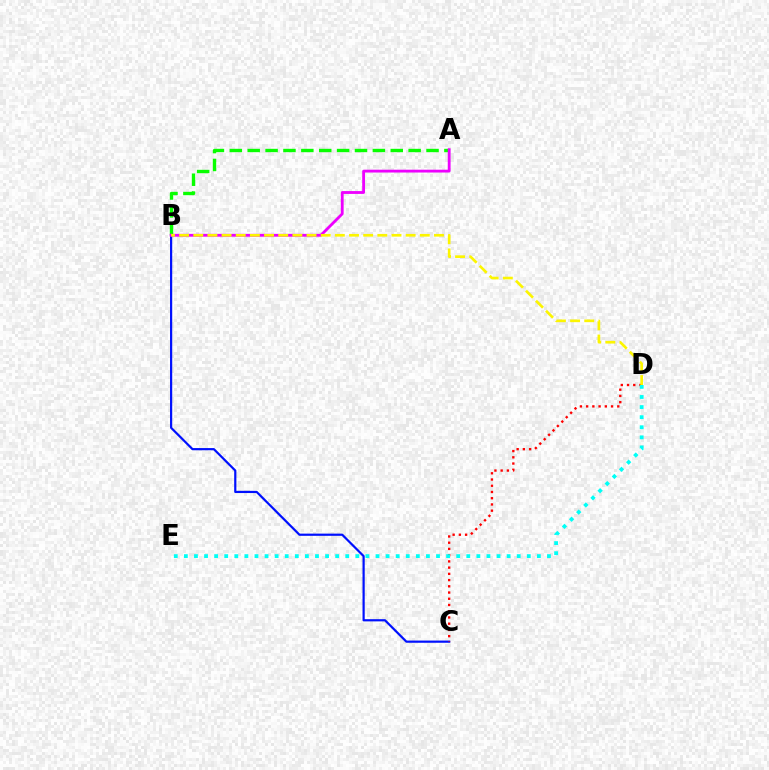{('B', 'C'): [{'color': '#0010ff', 'line_style': 'solid', 'thickness': 1.58}], ('A', 'B'): [{'color': '#08ff00', 'line_style': 'dashed', 'thickness': 2.43}, {'color': '#ee00ff', 'line_style': 'solid', 'thickness': 2.04}], ('C', 'D'): [{'color': '#ff0000', 'line_style': 'dotted', 'thickness': 1.69}], ('D', 'E'): [{'color': '#00fff6', 'line_style': 'dotted', 'thickness': 2.74}], ('B', 'D'): [{'color': '#fcf500', 'line_style': 'dashed', 'thickness': 1.92}]}